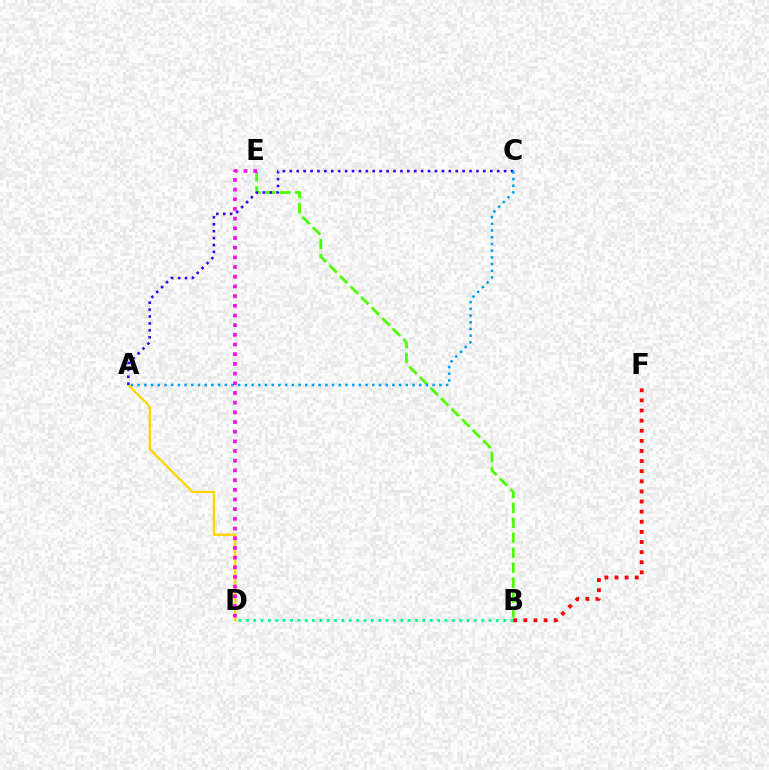{('A', 'D'): [{'color': '#ffd500', 'line_style': 'solid', 'thickness': 1.63}], ('B', 'D'): [{'color': '#00ff86', 'line_style': 'dotted', 'thickness': 2.0}], ('B', 'E'): [{'color': '#4fff00', 'line_style': 'dashed', 'thickness': 2.03}], ('B', 'F'): [{'color': '#ff0000', 'line_style': 'dotted', 'thickness': 2.75}], ('D', 'E'): [{'color': '#ff00ed', 'line_style': 'dotted', 'thickness': 2.63}], ('A', 'C'): [{'color': '#3700ff', 'line_style': 'dotted', 'thickness': 1.88}, {'color': '#009eff', 'line_style': 'dotted', 'thickness': 1.82}]}